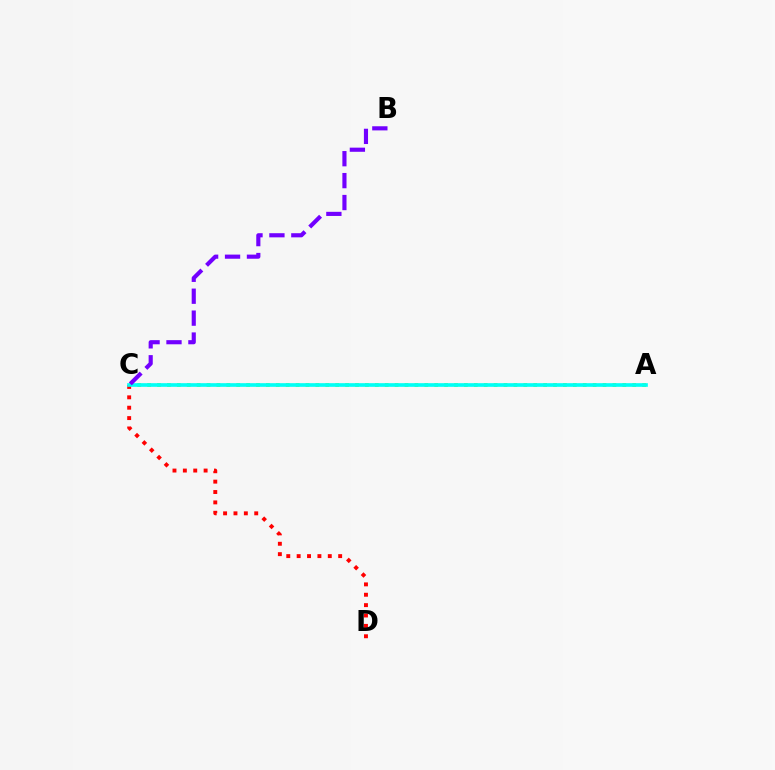{('A', 'C'): [{'color': '#84ff00', 'line_style': 'dotted', 'thickness': 2.69}, {'color': '#00fff6', 'line_style': 'solid', 'thickness': 2.63}], ('C', 'D'): [{'color': '#ff0000', 'line_style': 'dotted', 'thickness': 2.82}], ('B', 'C'): [{'color': '#7200ff', 'line_style': 'dashed', 'thickness': 2.98}]}